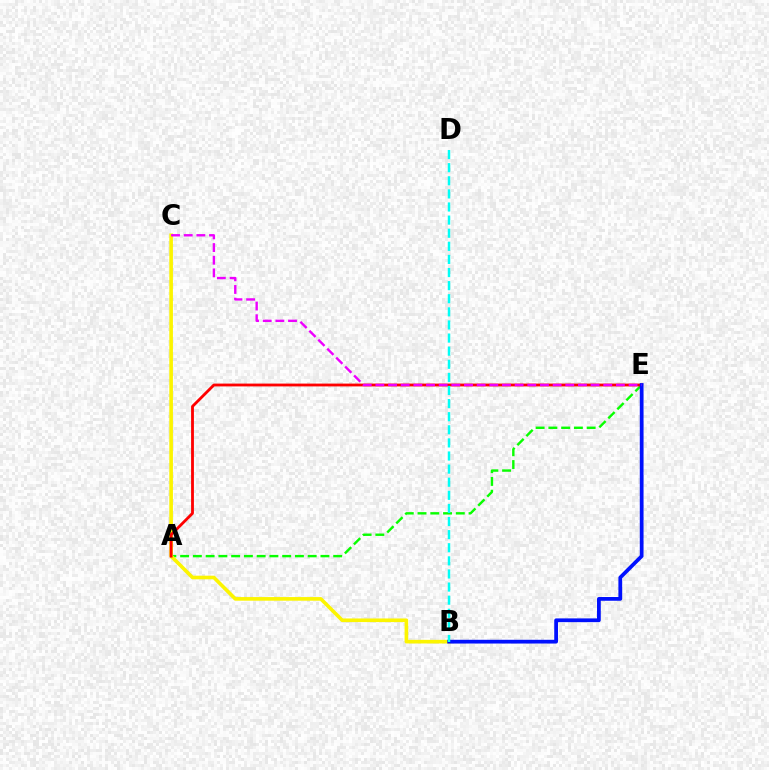{('A', 'E'): [{'color': '#08ff00', 'line_style': 'dashed', 'thickness': 1.73}, {'color': '#ff0000', 'line_style': 'solid', 'thickness': 2.03}], ('B', 'C'): [{'color': '#fcf500', 'line_style': 'solid', 'thickness': 2.61}], ('B', 'E'): [{'color': '#0010ff', 'line_style': 'solid', 'thickness': 2.7}], ('B', 'D'): [{'color': '#00fff6', 'line_style': 'dashed', 'thickness': 1.78}], ('C', 'E'): [{'color': '#ee00ff', 'line_style': 'dashed', 'thickness': 1.72}]}